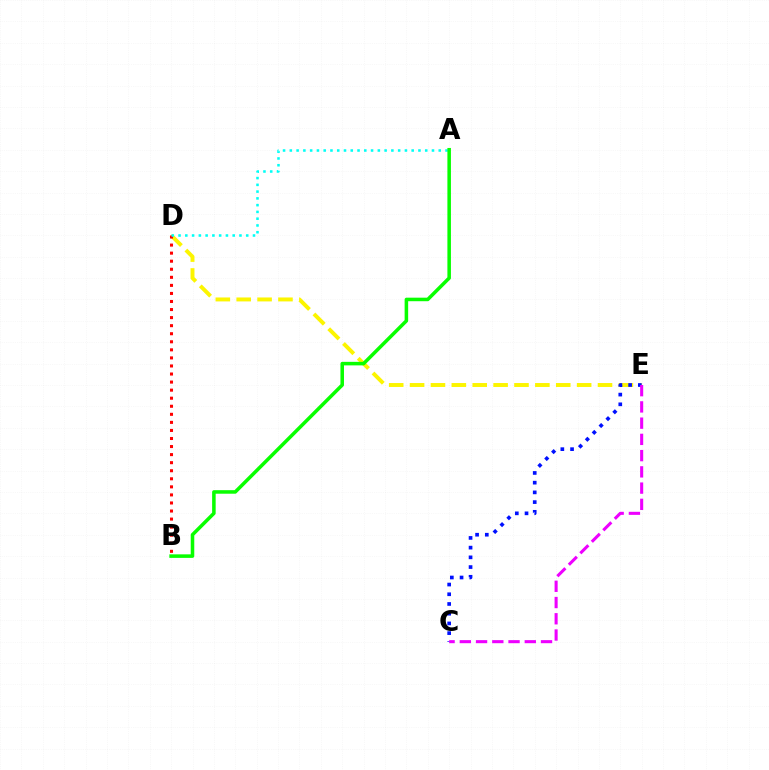{('D', 'E'): [{'color': '#fcf500', 'line_style': 'dashed', 'thickness': 2.84}], ('C', 'E'): [{'color': '#0010ff', 'line_style': 'dotted', 'thickness': 2.64}, {'color': '#ee00ff', 'line_style': 'dashed', 'thickness': 2.21}], ('B', 'D'): [{'color': '#ff0000', 'line_style': 'dotted', 'thickness': 2.19}], ('A', 'D'): [{'color': '#00fff6', 'line_style': 'dotted', 'thickness': 1.84}], ('A', 'B'): [{'color': '#08ff00', 'line_style': 'solid', 'thickness': 2.55}]}